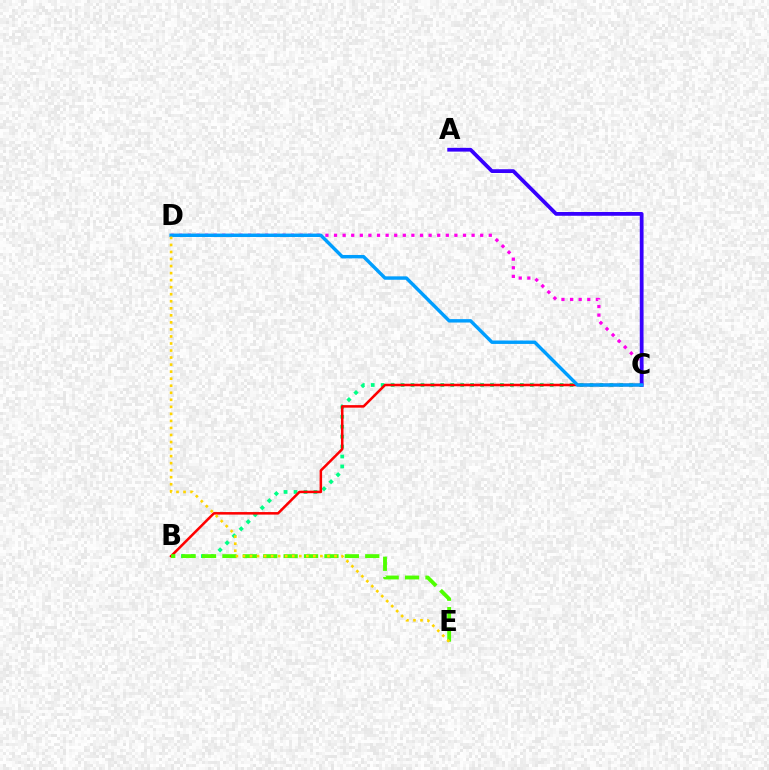{('B', 'C'): [{'color': '#00ff86', 'line_style': 'dotted', 'thickness': 2.7}, {'color': '#ff0000', 'line_style': 'solid', 'thickness': 1.83}], ('C', 'D'): [{'color': '#ff00ed', 'line_style': 'dotted', 'thickness': 2.34}, {'color': '#009eff', 'line_style': 'solid', 'thickness': 2.46}], ('B', 'E'): [{'color': '#4fff00', 'line_style': 'dashed', 'thickness': 2.77}], ('A', 'C'): [{'color': '#3700ff', 'line_style': 'solid', 'thickness': 2.71}], ('D', 'E'): [{'color': '#ffd500', 'line_style': 'dotted', 'thickness': 1.91}]}